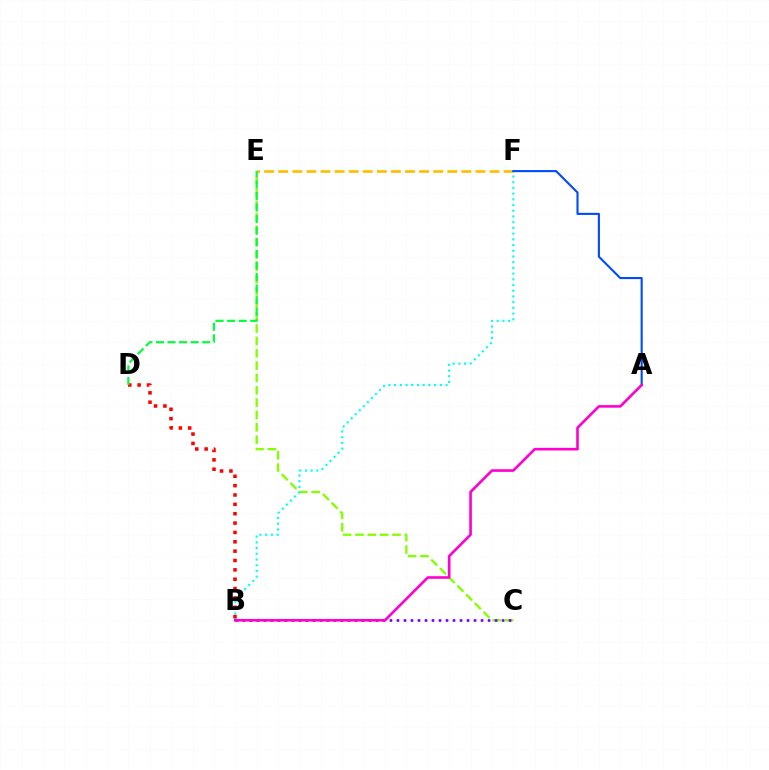{('C', 'E'): [{'color': '#84ff00', 'line_style': 'dashed', 'thickness': 1.68}], ('E', 'F'): [{'color': '#ffbd00', 'line_style': 'dashed', 'thickness': 1.91}], ('B', 'F'): [{'color': '#00fff6', 'line_style': 'dotted', 'thickness': 1.55}], ('B', 'D'): [{'color': '#ff0000', 'line_style': 'dotted', 'thickness': 2.54}], ('A', 'F'): [{'color': '#004bff', 'line_style': 'solid', 'thickness': 1.52}], ('D', 'E'): [{'color': '#00ff39', 'line_style': 'dashed', 'thickness': 1.57}], ('B', 'C'): [{'color': '#7200ff', 'line_style': 'dotted', 'thickness': 1.9}], ('A', 'B'): [{'color': '#ff00cf', 'line_style': 'solid', 'thickness': 1.88}]}